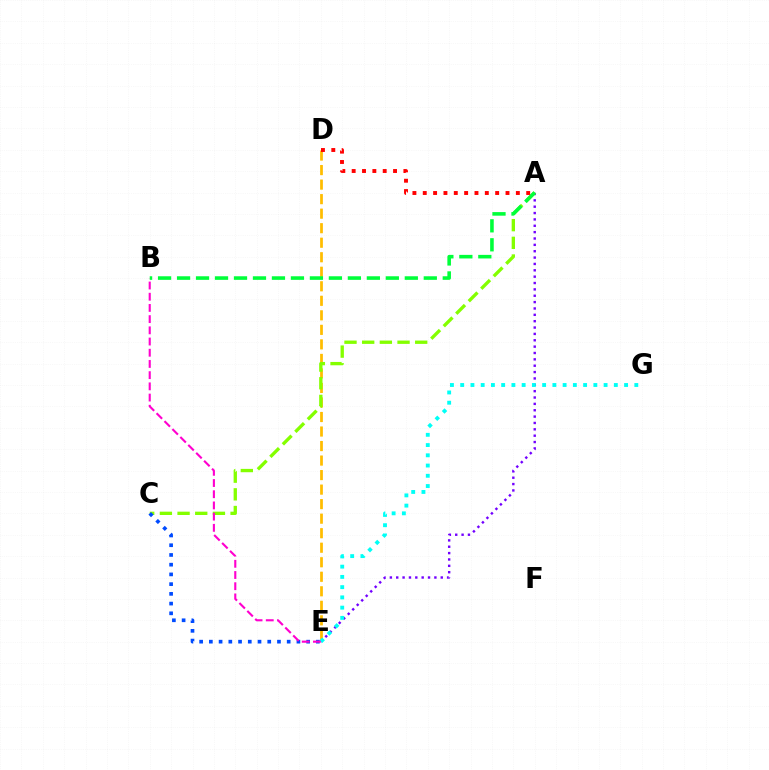{('A', 'E'): [{'color': '#7200ff', 'line_style': 'dotted', 'thickness': 1.73}], ('D', 'E'): [{'color': '#ffbd00', 'line_style': 'dashed', 'thickness': 1.97}], ('A', 'C'): [{'color': '#84ff00', 'line_style': 'dashed', 'thickness': 2.4}], ('E', 'G'): [{'color': '#00fff6', 'line_style': 'dotted', 'thickness': 2.78}], ('A', 'D'): [{'color': '#ff0000', 'line_style': 'dotted', 'thickness': 2.81}], ('C', 'E'): [{'color': '#004bff', 'line_style': 'dotted', 'thickness': 2.64}], ('B', 'E'): [{'color': '#ff00cf', 'line_style': 'dashed', 'thickness': 1.52}], ('A', 'B'): [{'color': '#00ff39', 'line_style': 'dashed', 'thickness': 2.58}]}